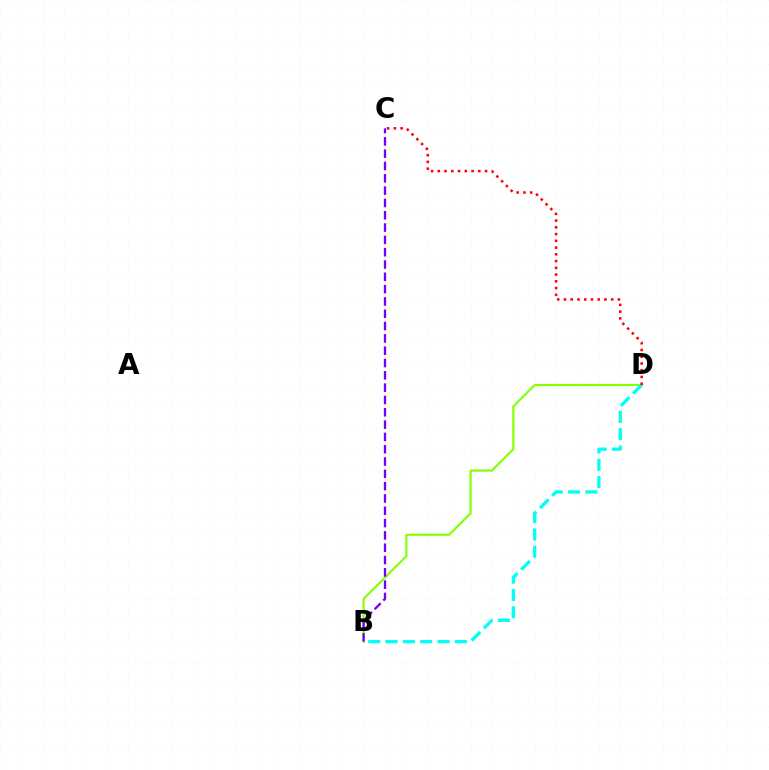{('B', 'D'): [{'color': '#84ff00', 'line_style': 'solid', 'thickness': 1.55}, {'color': '#00fff6', 'line_style': 'dashed', 'thickness': 2.35}], ('C', 'D'): [{'color': '#ff0000', 'line_style': 'dotted', 'thickness': 1.83}], ('B', 'C'): [{'color': '#7200ff', 'line_style': 'dashed', 'thickness': 1.67}]}